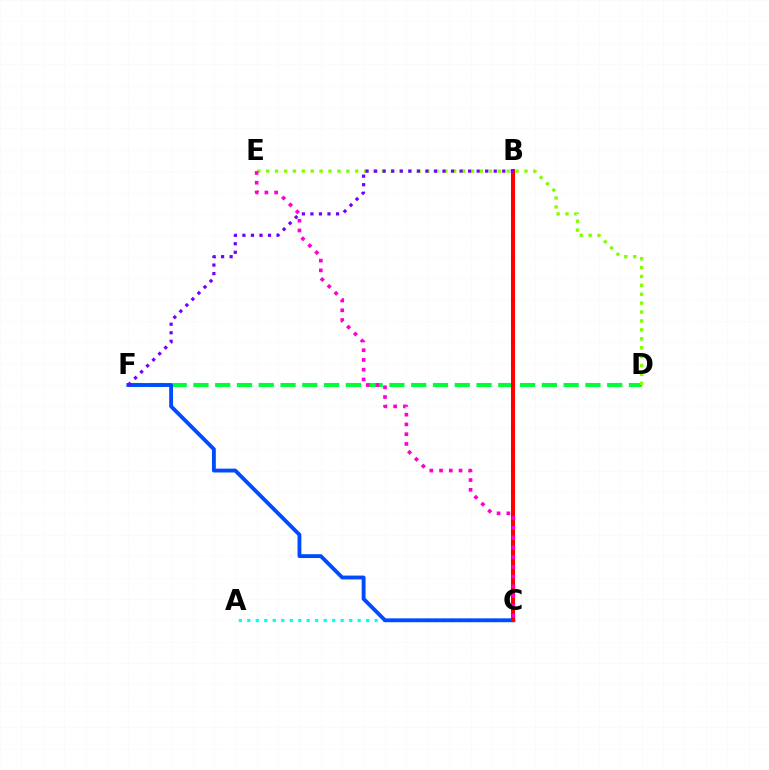{('D', 'F'): [{'color': '#00ff39', 'line_style': 'dashed', 'thickness': 2.96}], ('A', 'C'): [{'color': '#00fff6', 'line_style': 'dotted', 'thickness': 2.31}], ('C', 'F'): [{'color': '#004bff', 'line_style': 'solid', 'thickness': 2.77}], ('B', 'C'): [{'color': '#ffbd00', 'line_style': 'dotted', 'thickness': 2.28}, {'color': '#ff0000', 'line_style': 'solid', 'thickness': 2.91}], ('D', 'E'): [{'color': '#84ff00', 'line_style': 'dotted', 'thickness': 2.42}], ('B', 'F'): [{'color': '#7200ff', 'line_style': 'dotted', 'thickness': 2.32}], ('C', 'E'): [{'color': '#ff00cf', 'line_style': 'dotted', 'thickness': 2.65}]}